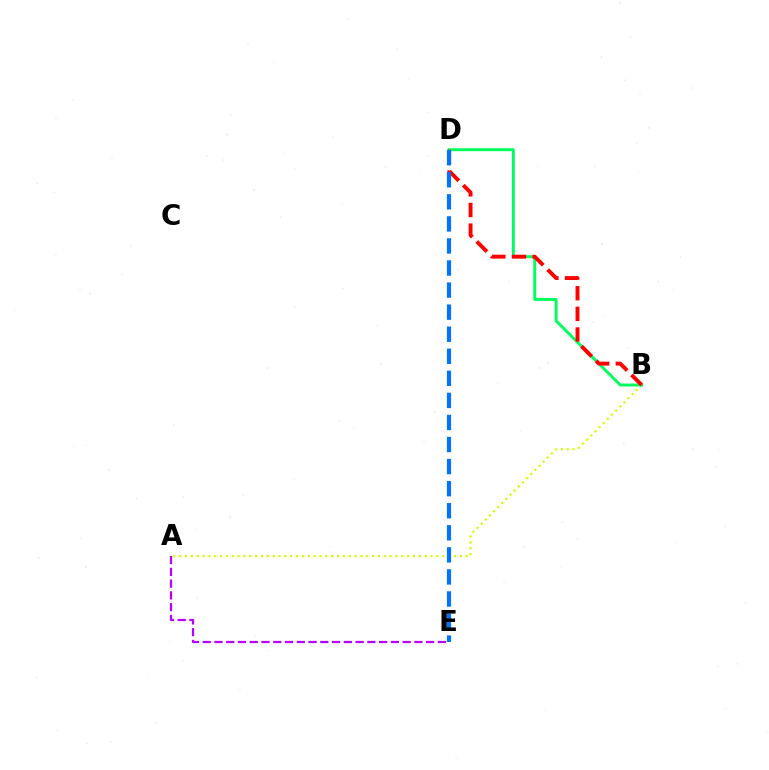{('A', 'E'): [{'color': '#b900ff', 'line_style': 'dashed', 'thickness': 1.6}], ('A', 'B'): [{'color': '#d1ff00', 'line_style': 'dotted', 'thickness': 1.59}], ('B', 'D'): [{'color': '#00ff5c', 'line_style': 'solid', 'thickness': 2.11}, {'color': '#ff0000', 'line_style': 'dashed', 'thickness': 2.8}], ('D', 'E'): [{'color': '#0074ff', 'line_style': 'dashed', 'thickness': 3.0}]}